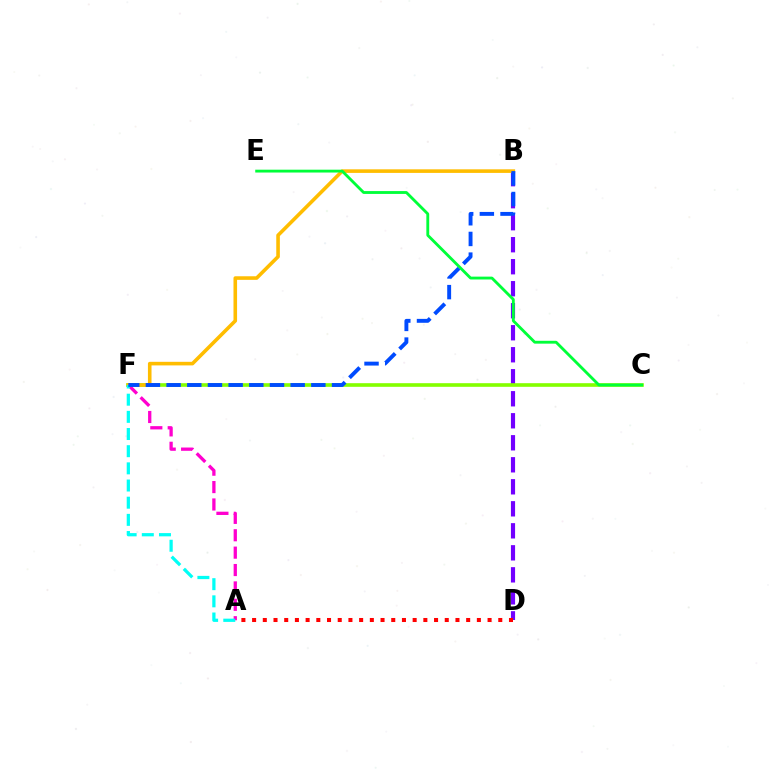{('B', 'D'): [{'color': '#7200ff', 'line_style': 'dashed', 'thickness': 2.99}], ('A', 'F'): [{'color': '#ff00cf', 'line_style': 'dashed', 'thickness': 2.36}, {'color': '#00fff6', 'line_style': 'dashed', 'thickness': 2.33}], ('C', 'F'): [{'color': '#84ff00', 'line_style': 'solid', 'thickness': 2.61}], ('B', 'F'): [{'color': '#ffbd00', 'line_style': 'solid', 'thickness': 2.58}, {'color': '#004bff', 'line_style': 'dashed', 'thickness': 2.81}], ('C', 'E'): [{'color': '#00ff39', 'line_style': 'solid', 'thickness': 2.05}], ('A', 'D'): [{'color': '#ff0000', 'line_style': 'dotted', 'thickness': 2.91}]}